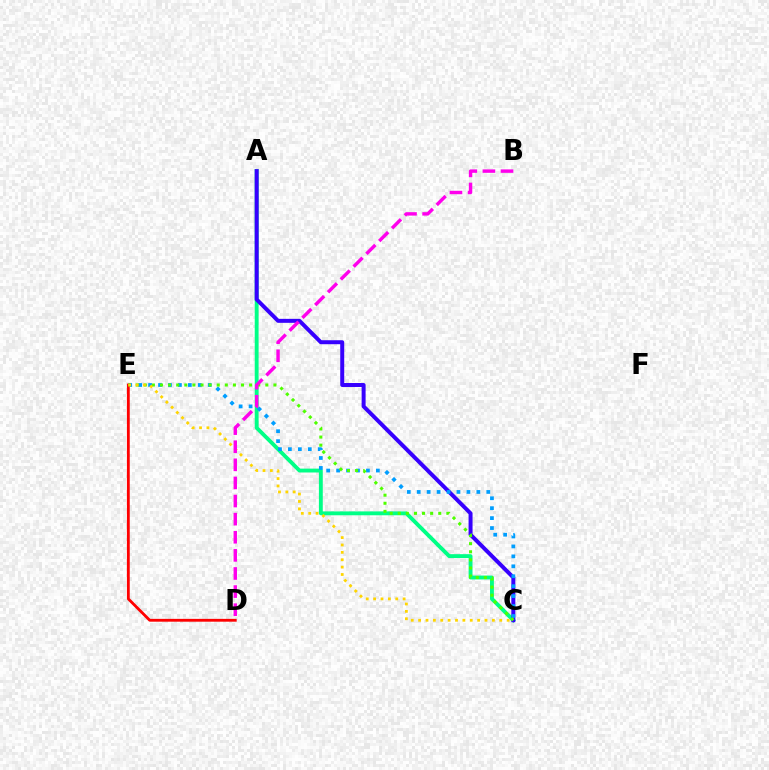{('A', 'C'): [{'color': '#00ff86', 'line_style': 'solid', 'thickness': 2.79}, {'color': '#3700ff', 'line_style': 'solid', 'thickness': 2.87}], ('C', 'E'): [{'color': '#009eff', 'line_style': 'dotted', 'thickness': 2.7}, {'color': '#4fff00', 'line_style': 'dotted', 'thickness': 2.2}, {'color': '#ffd500', 'line_style': 'dotted', 'thickness': 2.0}], ('D', 'E'): [{'color': '#ff0000', 'line_style': 'solid', 'thickness': 2.03}], ('B', 'D'): [{'color': '#ff00ed', 'line_style': 'dashed', 'thickness': 2.46}]}